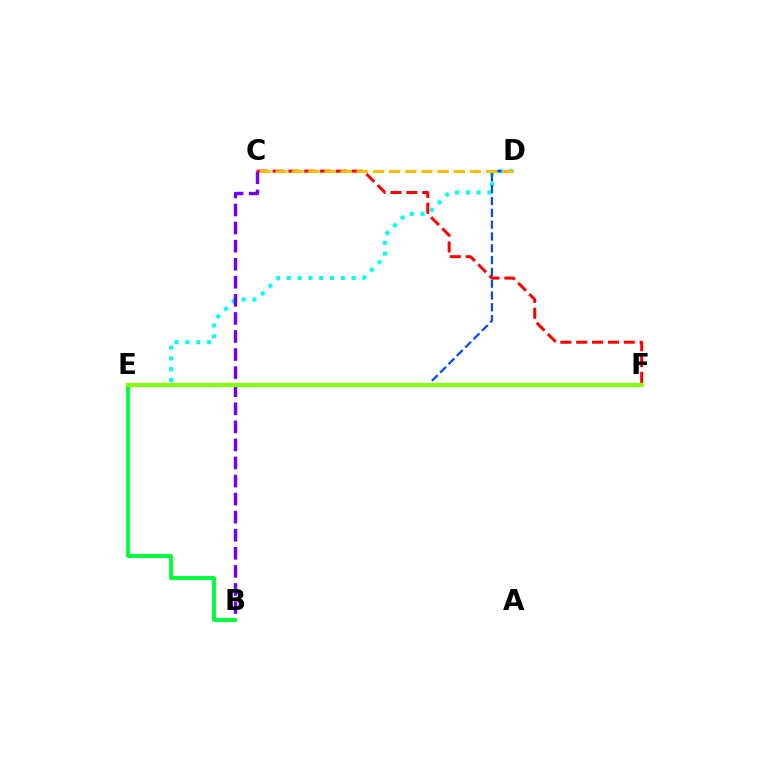{('D', 'E'): [{'color': '#00fff6', 'line_style': 'dotted', 'thickness': 2.94}, {'color': '#004bff', 'line_style': 'dashed', 'thickness': 1.6}], ('B', 'C'): [{'color': '#7200ff', 'line_style': 'dashed', 'thickness': 2.45}], ('B', 'E'): [{'color': '#00ff39', 'line_style': 'solid', 'thickness': 2.78}], ('C', 'F'): [{'color': '#ff0000', 'line_style': 'dashed', 'thickness': 2.15}], ('E', 'F'): [{'color': '#ff00cf', 'line_style': 'dotted', 'thickness': 1.76}, {'color': '#84ff00', 'line_style': 'solid', 'thickness': 2.96}], ('C', 'D'): [{'color': '#ffbd00', 'line_style': 'dashed', 'thickness': 2.2}]}